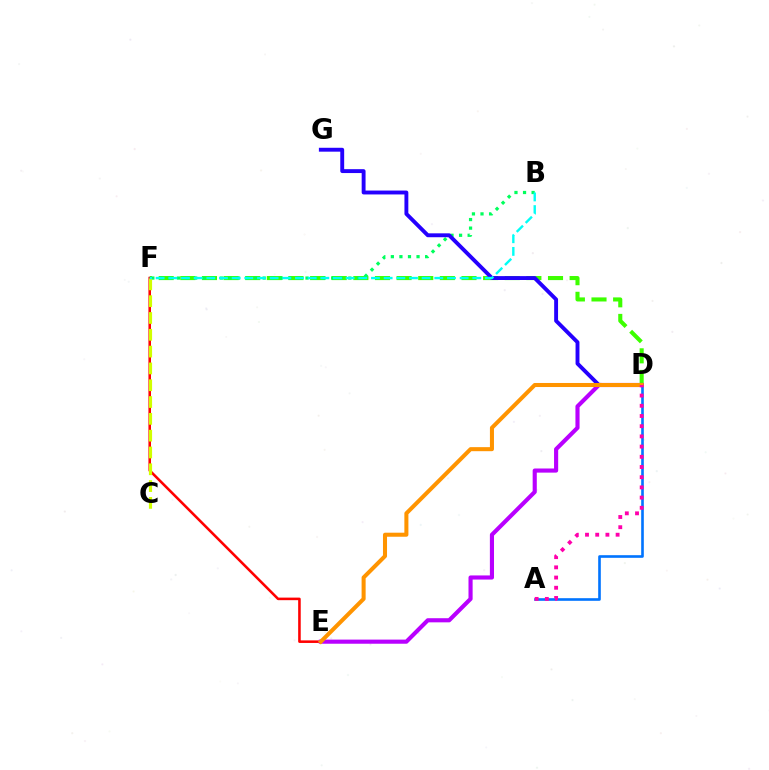{('D', 'F'): [{'color': '#3dff00', 'line_style': 'dashed', 'thickness': 2.94}], ('B', 'F'): [{'color': '#00ff5c', 'line_style': 'dotted', 'thickness': 2.33}, {'color': '#00fff6', 'line_style': 'dashed', 'thickness': 1.72}], ('A', 'D'): [{'color': '#0074ff', 'line_style': 'solid', 'thickness': 1.89}, {'color': '#ff00ac', 'line_style': 'dotted', 'thickness': 2.77}], ('E', 'F'): [{'color': '#ff0000', 'line_style': 'solid', 'thickness': 1.85}], ('D', 'G'): [{'color': '#2500ff', 'line_style': 'solid', 'thickness': 2.8}], ('C', 'F'): [{'color': '#d1ff00', 'line_style': 'dashed', 'thickness': 2.28}], ('D', 'E'): [{'color': '#b900ff', 'line_style': 'solid', 'thickness': 2.97}, {'color': '#ff9400', 'line_style': 'solid', 'thickness': 2.91}]}